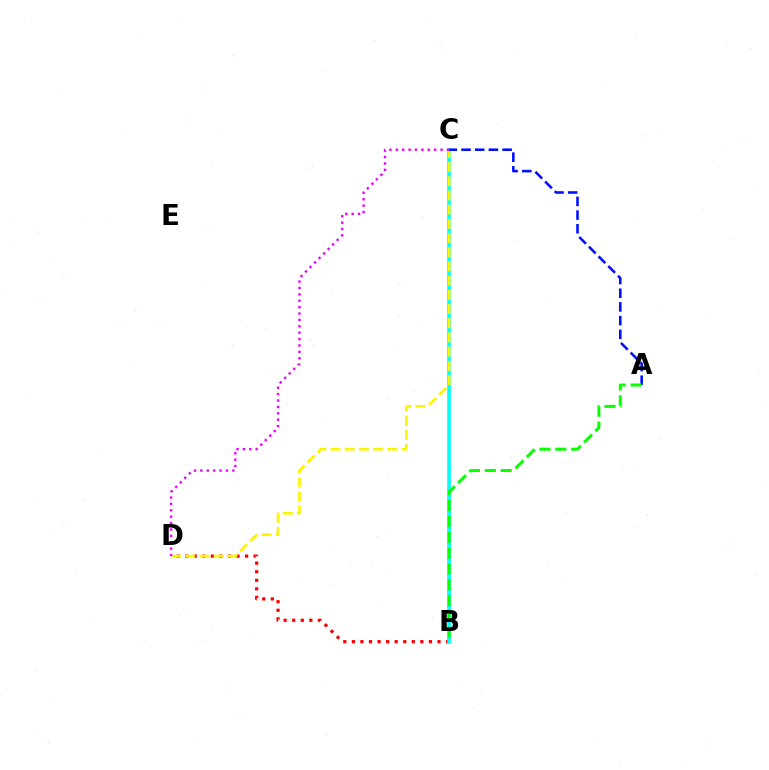{('B', 'D'): [{'color': '#ff0000', 'line_style': 'dotted', 'thickness': 2.33}], ('B', 'C'): [{'color': '#00fff6', 'line_style': 'solid', 'thickness': 2.62}], ('C', 'D'): [{'color': '#fcf500', 'line_style': 'dashed', 'thickness': 1.93}, {'color': '#ee00ff', 'line_style': 'dotted', 'thickness': 1.74}], ('A', 'C'): [{'color': '#0010ff', 'line_style': 'dashed', 'thickness': 1.86}], ('A', 'B'): [{'color': '#08ff00', 'line_style': 'dashed', 'thickness': 2.16}]}